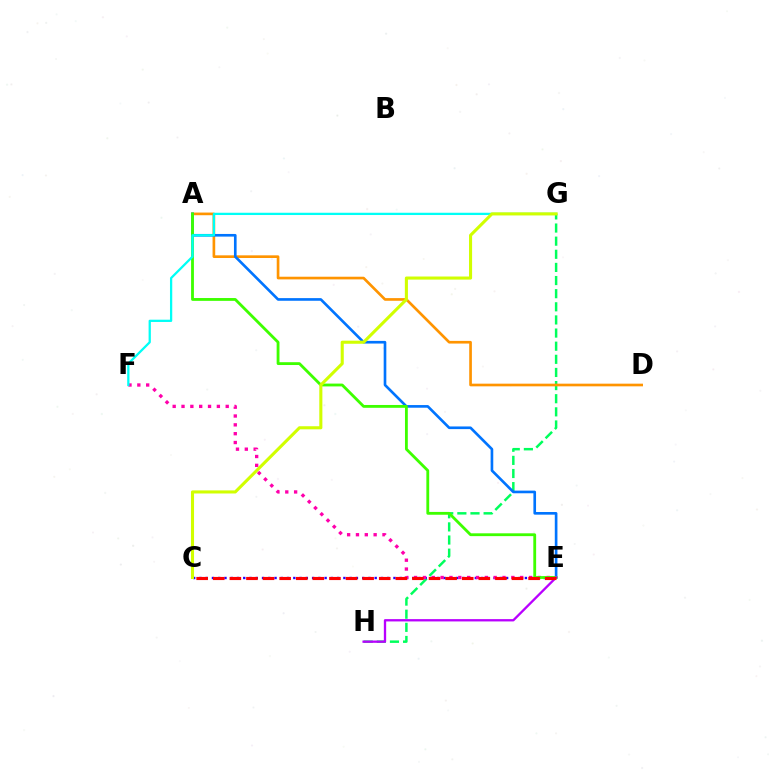{('G', 'H'): [{'color': '#00ff5c', 'line_style': 'dashed', 'thickness': 1.78}], ('A', 'D'): [{'color': '#ff9400', 'line_style': 'solid', 'thickness': 1.92}], ('A', 'E'): [{'color': '#0074ff', 'line_style': 'solid', 'thickness': 1.91}, {'color': '#3dff00', 'line_style': 'solid', 'thickness': 2.03}], ('C', 'E'): [{'color': '#2500ff', 'line_style': 'dotted', 'thickness': 1.7}, {'color': '#ff0000', 'line_style': 'dashed', 'thickness': 2.25}], ('E', 'F'): [{'color': '#ff00ac', 'line_style': 'dotted', 'thickness': 2.4}], ('F', 'G'): [{'color': '#00fff6', 'line_style': 'solid', 'thickness': 1.63}], ('E', 'H'): [{'color': '#b900ff', 'line_style': 'solid', 'thickness': 1.67}], ('C', 'G'): [{'color': '#d1ff00', 'line_style': 'solid', 'thickness': 2.22}]}